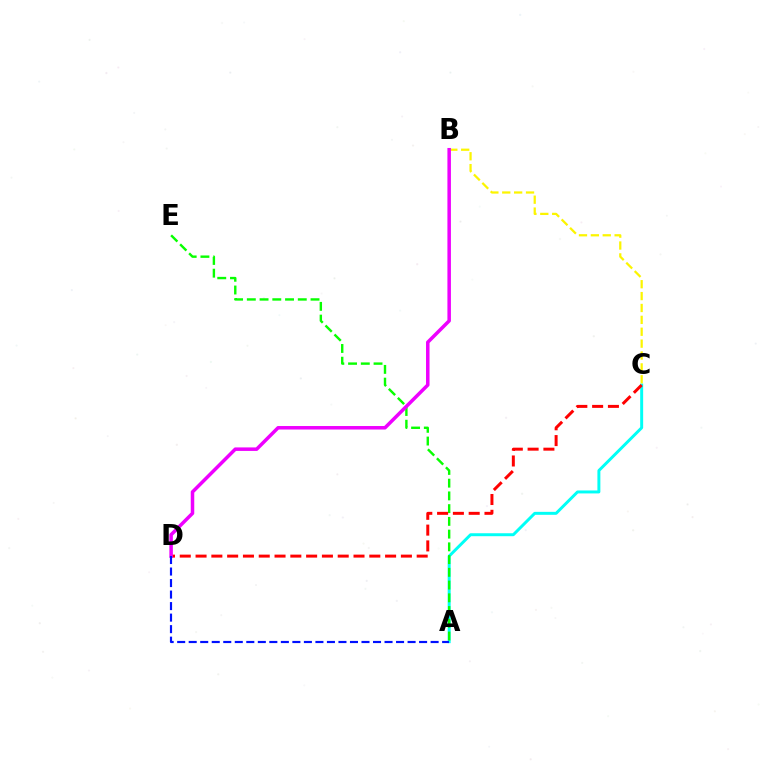{('A', 'C'): [{'color': '#00fff6', 'line_style': 'solid', 'thickness': 2.13}], ('A', 'E'): [{'color': '#08ff00', 'line_style': 'dashed', 'thickness': 1.73}], ('B', 'C'): [{'color': '#fcf500', 'line_style': 'dashed', 'thickness': 1.61}], ('C', 'D'): [{'color': '#ff0000', 'line_style': 'dashed', 'thickness': 2.15}], ('B', 'D'): [{'color': '#ee00ff', 'line_style': 'solid', 'thickness': 2.52}], ('A', 'D'): [{'color': '#0010ff', 'line_style': 'dashed', 'thickness': 1.56}]}